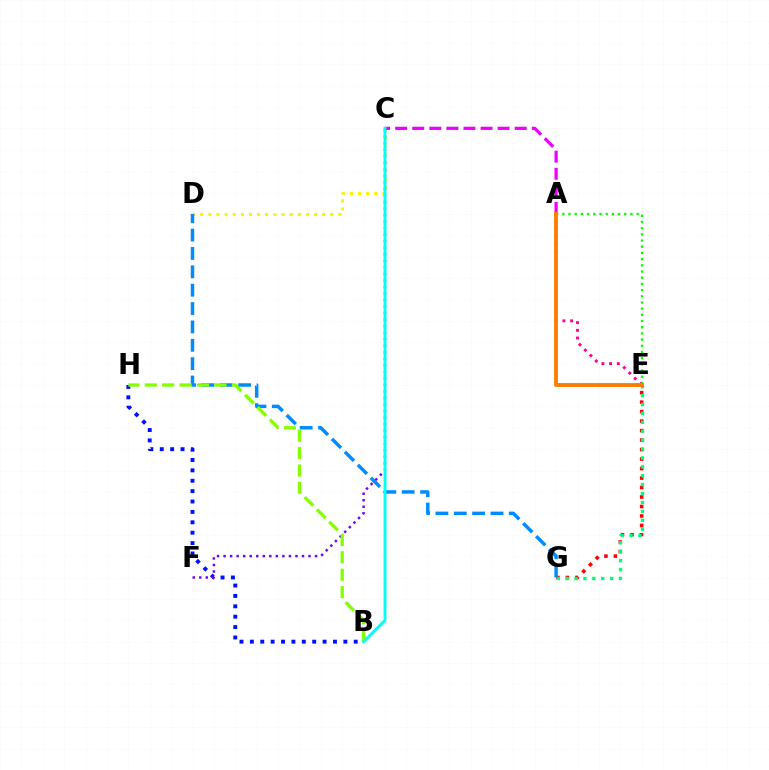{('E', 'G'): [{'color': '#ff0000', 'line_style': 'dotted', 'thickness': 2.58}, {'color': '#00ff74', 'line_style': 'dotted', 'thickness': 2.42}], ('A', 'E'): [{'color': '#08ff00', 'line_style': 'dotted', 'thickness': 1.68}, {'color': '#ff0094', 'line_style': 'dotted', 'thickness': 2.09}, {'color': '#ff7c00', 'line_style': 'solid', 'thickness': 2.79}], ('B', 'H'): [{'color': '#0010ff', 'line_style': 'dotted', 'thickness': 2.82}, {'color': '#84ff00', 'line_style': 'dashed', 'thickness': 2.37}], ('C', 'D'): [{'color': '#fcf500', 'line_style': 'dotted', 'thickness': 2.21}], ('A', 'C'): [{'color': '#ee00ff', 'line_style': 'dashed', 'thickness': 2.32}], ('C', 'F'): [{'color': '#7200ff', 'line_style': 'dotted', 'thickness': 1.77}], ('D', 'G'): [{'color': '#008cff', 'line_style': 'dashed', 'thickness': 2.49}], ('B', 'C'): [{'color': '#00fff6', 'line_style': 'solid', 'thickness': 2.09}]}